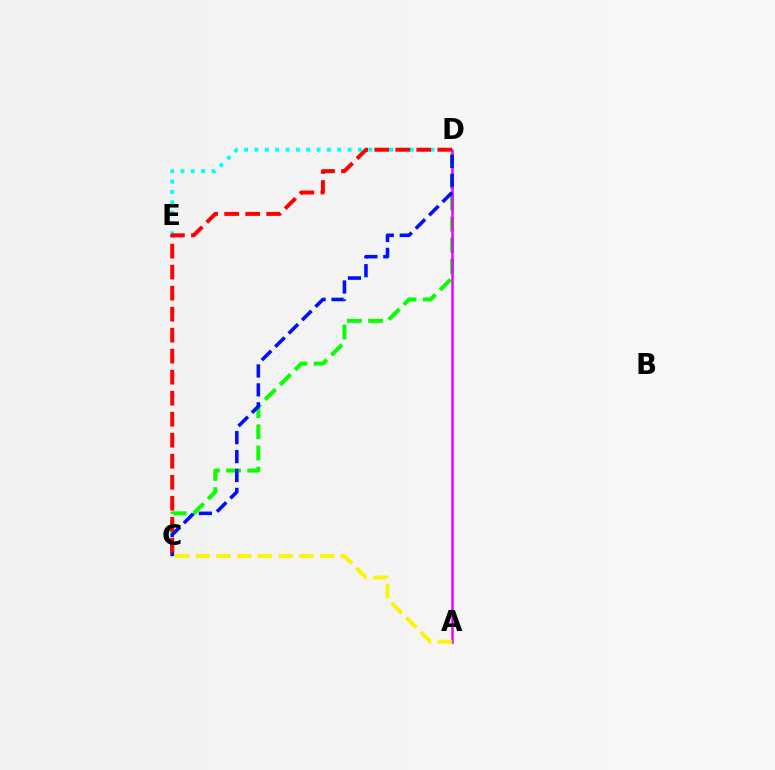{('C', 'D'): [{'color': '#08ff00', 'line_style': 'dashed', 'thickness': 2.88}, {'color': '#0010ff', 'line_style': 'dashed', 'thickness': 2.57}, {'color': '#ff0000', 'line_style': 'dashed', 'thickness': 2.85}], ('A', 'D'): [{'color': '#ee00ff', 'line_style': 'solid', 'thickness': 1.82}], ('D', 'E'): [{'color': '#00fff6', 'line_style': 'dotted', 'thickness': 2.81}], ('A', 'C'): [{'color': '#fcf500', 'line_style': 'dashed', 'thickness': 2.81}]}